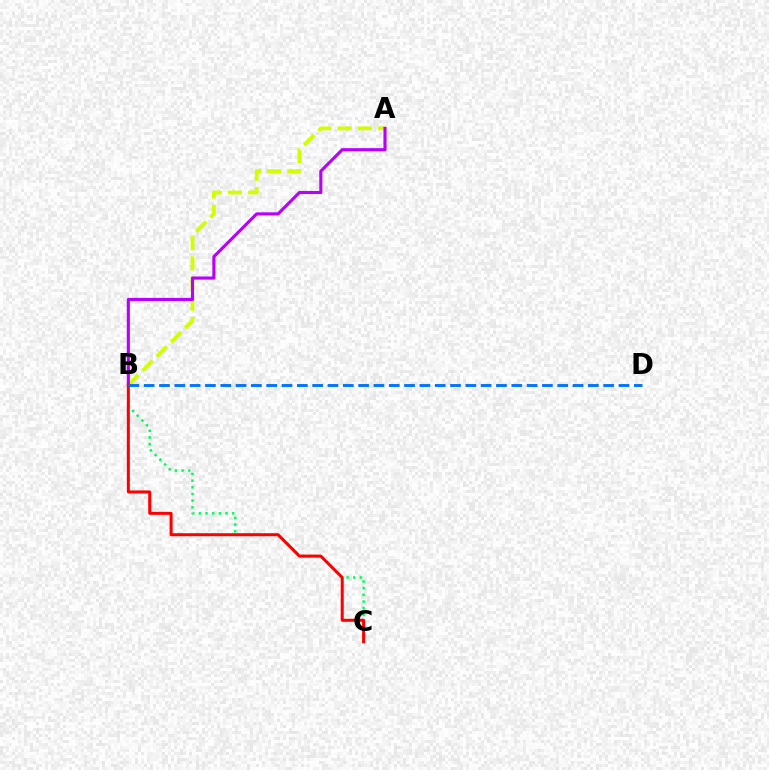{('A', 'B'): [{'color': '#d1ff00', 'line_style': 'dashed', 'thickness': 2.74}, {'color': '#b900ff', 'line_style': 'solid', 'thickness': 2.25}], ('B', 'C'): [{'color': '#00ff5c', 'line_style': 'dotted', 'thickness': 1.81}, {'color': '#ff0000', 'line_style': 'solid', 'thickness': 2.17}], ('B', 'D'): [{'color': '#0074ff', 'line_style': 'dashed', 'thickness': 2.08}]}